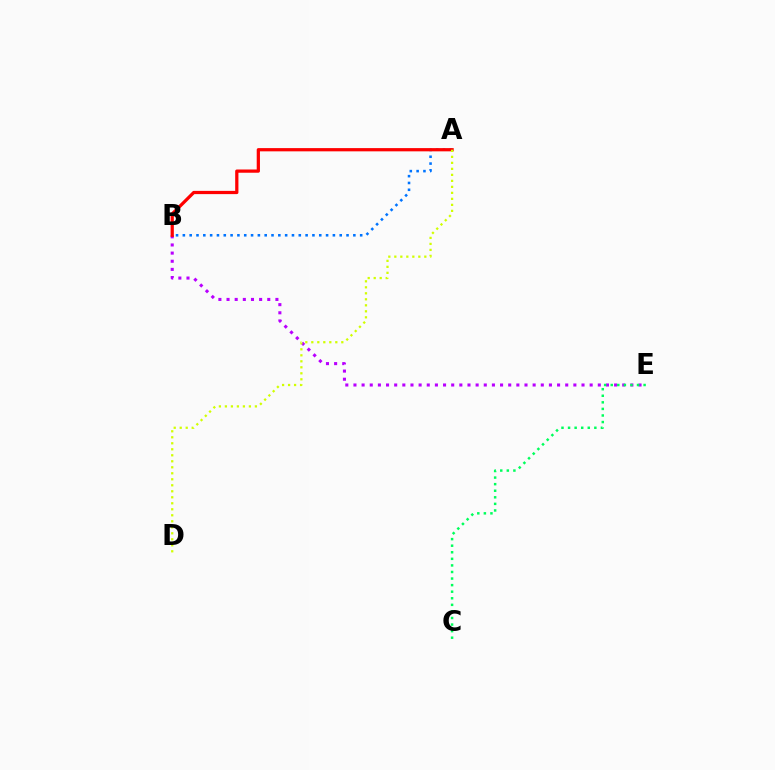{('B', 'E'): [{'color': '#b900ff', 'line_style': 'dotted', 'thickness': 2.21}], ('C', 'E'): [{'color': '#00ff5c', 'line_style': 'dotted', 'thickness': 1.79}], ('A', 'B'): [{'color': '#0074ff', 'line_style': 'dotted', 'thickness': 1.85}, {'color': '#ff0000', 'line_style': 'solid', 'thickness': 2.33}], ('A', 'D'): [{'color': '#d1ff00', 'line_style': 'dotted', 'thickness': 1.63}]}